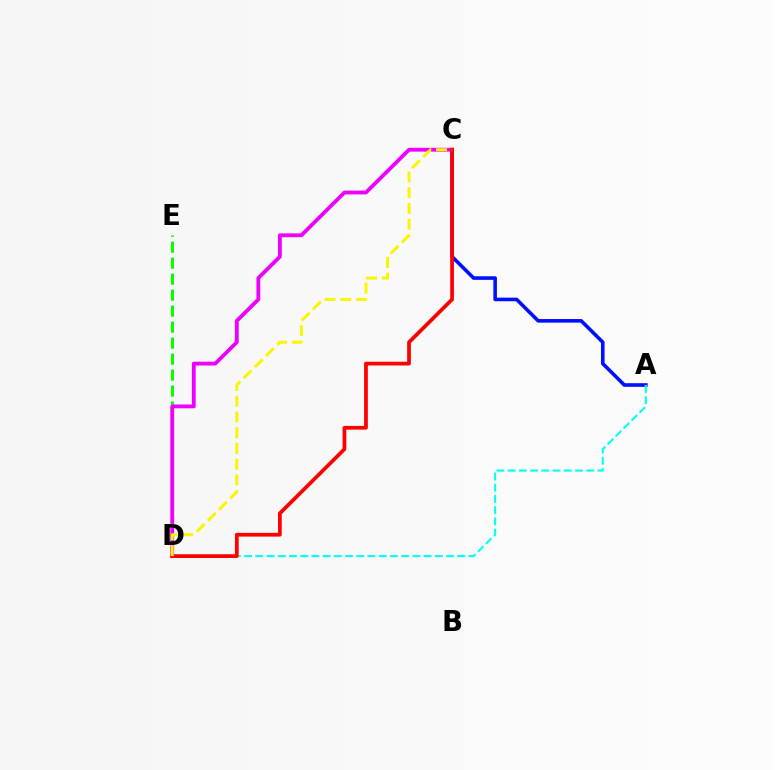{('A', 'C'): [{'color': '#0010ff', 'line_style': 'solid', 'thickness': 2.59}], ('D', 'E'): [{'color': '#08ff00', 'line_style': 'dashed', 'thickness': 2.17}], ('C', 'D'): [{'color': '#ee00ff', 'line_style': 'solid', 'thickness': 2.75}, {'color': '#ff0000', 'line_style': 'solid', 'thickness': 2.69}, {'color': '#fcf500', 'line_style': 'dashed', 'thickness': 2.14}], ('A', 'D'): [{'color': '#00fff6', 'line_style': 'dashed', 'thickness': 1.52}]}